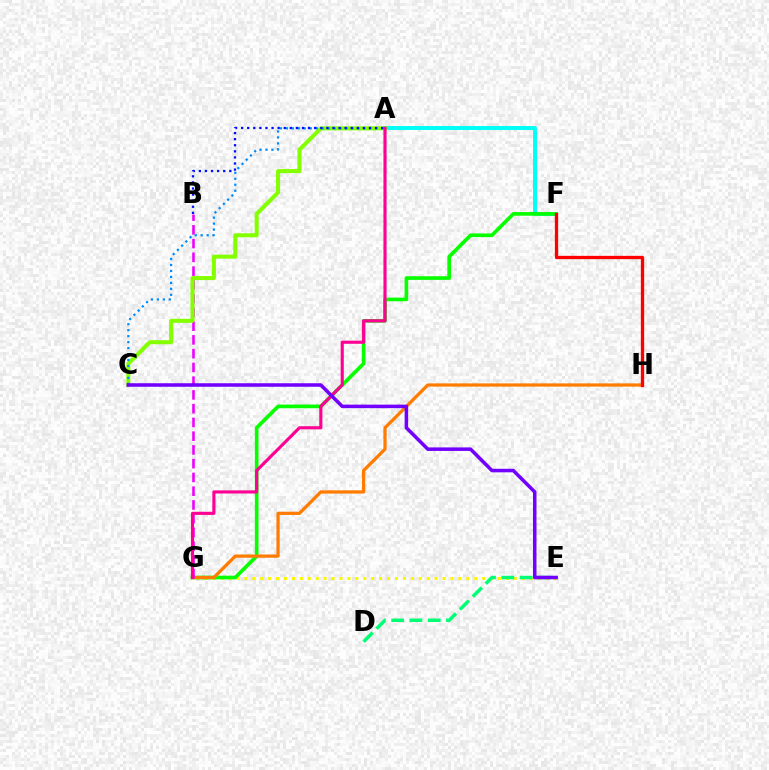{('A', 'F'): [{'color': '#00fff6', 'line_style': 'solid', 'thickness': 2.84}], ('E', 'G'): [{'color': '#fcf500', 'line_style': 'dotted', 'thickness': 2.15}], ('F', 'G'): [{'color': '#08ff00', 'line_style': 'solid', 'thickness': 2.64}], ('G', 'H'): [{'color': '#ff7c00', 'line_style': 'solid', 'thickness': 2.34}], ('B', 'G'): [{'color': '#ee00ff', 'line_style': 'dashed', 'thickness': 1.87}], ('A', 'C'): [{'color': '#84ff00', 'line_style': 'solid', 'thickness': 2.91}, {'color': '#008cff', 'line_style': 'dotted', 'thickness': 1.62}], ('D', 'E'): [{'color': '#00ff74', 'line_style': 'dashed', 'thickness': 2.48}], ('A', 'G'): [{'color': '#ff0094', 'line_style': 'solid', 'thickness': 2.26}], ('C', 'E'): [{'color': '#7200ff', 'line_style': 'solid', 'thickness': 2.54}], ('F', 'H'): [{'color': '#ff0000', 'line_style': 'solid', 'thickness': 2.38}], ('A', 'B'): [{'color': '#0010ff', 'line_style': 'dotted', 'thickness': 1.65}]}